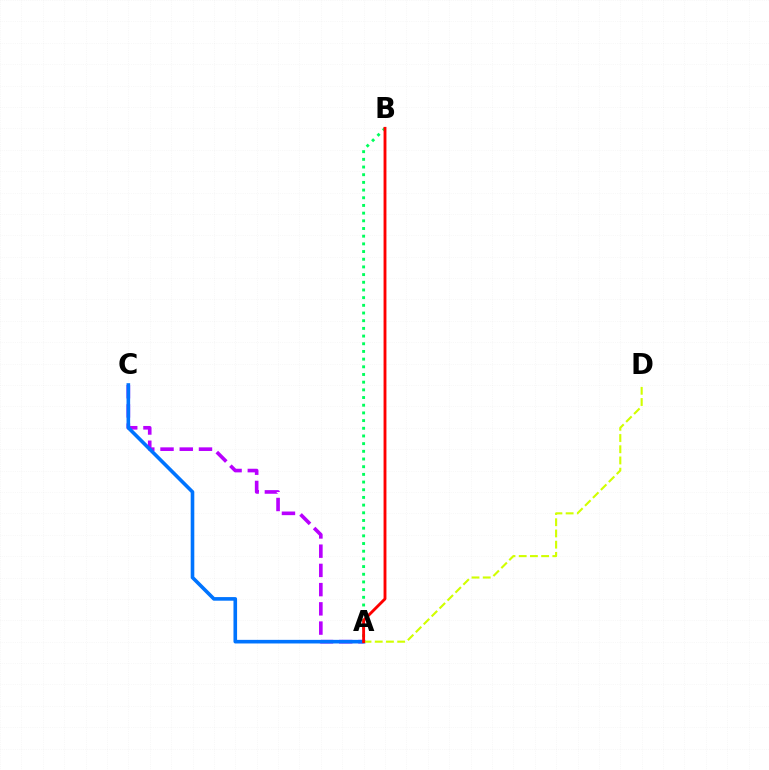{('A', 'B'): [{'color': '#00ff5c', 'line_style': 'dotted', 'thickness': 2.09}, {'color': '#ff0000', 'line_style': 'solid', 'thickness': 2.06}], ('A', 'C'): [{'color': '#b900ff', 'line_style': 'dashed', 'thickness': 2.61}, {'color': '#0074ff', 'line_style': 'solid', 'thickness': 2.6}], ('A', 'D'): [{'color': '#d1ff00', 'line_style': 'dashed', 'thickness': 1.52}]}